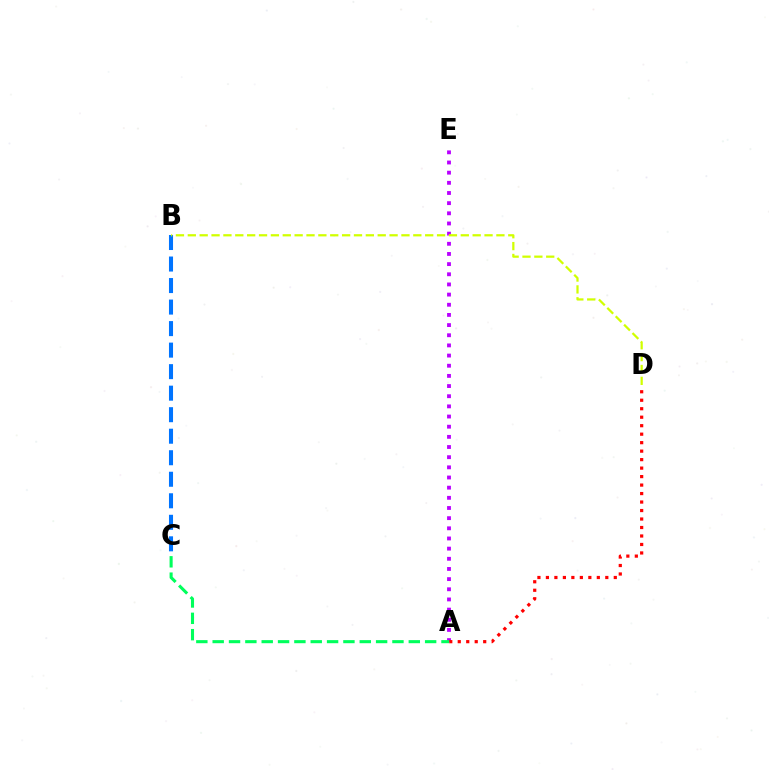{('A', 'E'): [{'color': '#b900ff', 'line_style': 'dotted', 'thickness': 2.76}], ('A', 'D'): [{'color': '#ff0000', 'line_style': 'dotted', 'thickness': 2.31}], ('B', 'C'): [{'color': '#0074ff', 'line_style': 'dashed', 'thickness': 2.92}], ('B', 'D'): [{'color': '#d1ff00', 'line_style': 'dashed', 'thickness': 1.61}], ('A', 'C'): [{'color': '#00ff5c', 'line_style': 'dashed', 'thickness': 2.22}]}